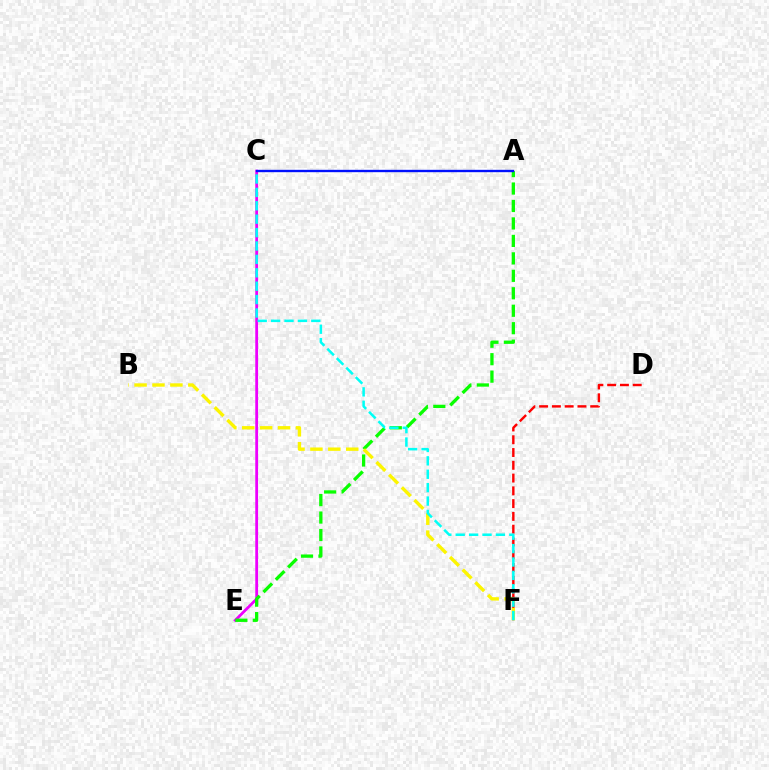{('C', 'E'): [{'color': '#ee00ff', 'line_style': 'solid', 'thickness': 2.02}], ('A', 'E'): [{'color': '#08ff00', 'line_style': 'dashed', 'thickness': 2.37}], ('D', 'F'): [{'color': '#ff0000', 'line_style': 'dashed', 'thickness': 1.74}], ('B', 'F'): [{'color': '#fcf500', 'line_style': 'dashed', 'thickness': 2.43}], ('A', 'C'): [{'color': '#0010ff', 'line_style': 'solid', 'thickness': 1.71}], ('C', 'F'): [{'color': '#00fff6', 'line_style': 'dashed', 'thickness': 1.82}]}